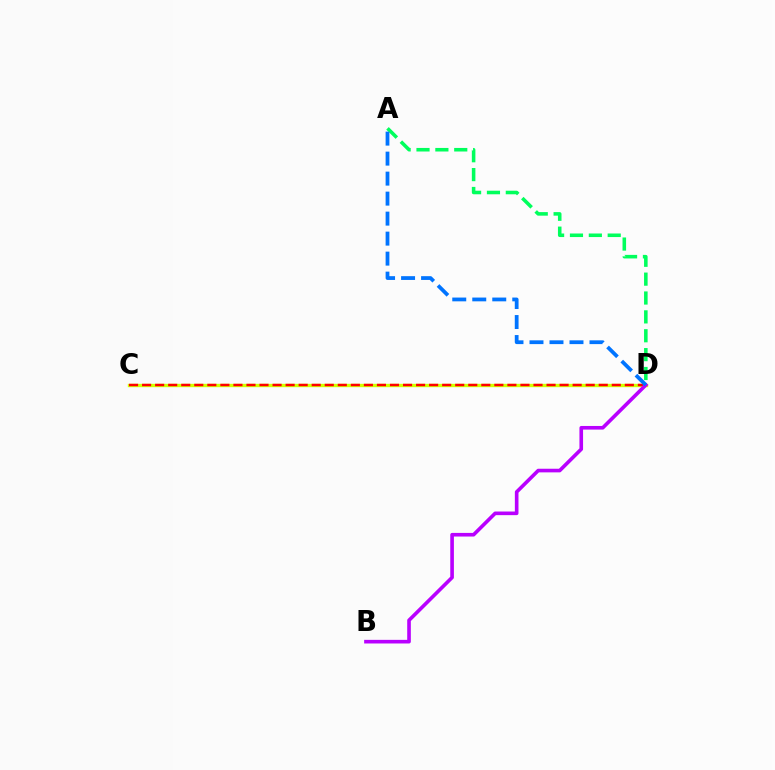{('C', 'D'): [{'color': '#d1ff00', 'line_style': 'solid', 'thickness': 2.42}, {'color': '#ff0000', 'line_style': 'dashed', 'thickness': 1.77}], ('B', 'D'): [{'color': '#b900ff', 'line_style': 'solid', 'thickness': 2.61}], ('A', 'D'): [{'color': '#00ff5c', 'line_style': 'dashed', 'thickness': 2.56}, {'color': '#0074ff', 'line_style': 'dashed', 'thickness': 2.72}]}